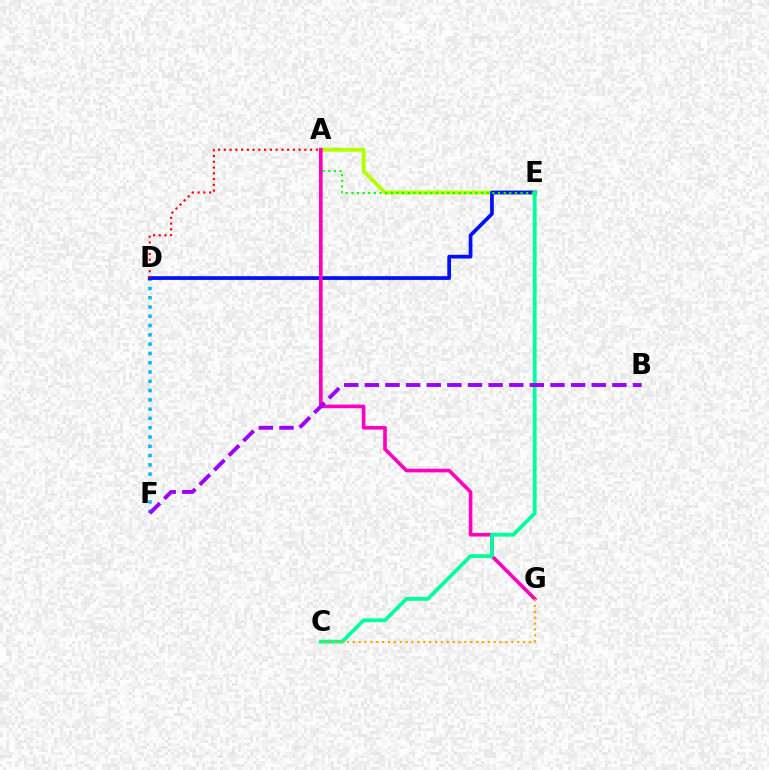{('D', 'F'): [{'color': '#00b5ff', 'line_style': 'dotted', 'thickness': 2.52}], ('A', 'E'): [{'color': '#b3ff00', 'line_style': 'solid', 'thickness': 2.83}, {'color': '#08ff00', 'line_style': 'dotted', 'thickness': 1.53}], ('D', 'E'): [{'color': '#0010ff', 'line_style': 'solid', 'thickness': 2.68}], ('A', 'G'): [{'color': '#ff00bd', 'line_style': 'solid', 'thickness': 2.62}], ('C', 'E'): [{'color': '#00ff9d', 'line_style': 'solid', 'thickness': 2.73}], ('C', 'G'): [{'color': '#ffa500', 'line_style': 'dotted', 'thickness': 1.59}], ('B', 'F'): [{'color': '#9b00ff', 'line_style': 'dashed', 'thickness': 2.8}], ('A', 'D'): [{'color': '#ff0000', 'line_style': 'dotted', 'thickness': 1.56}]}